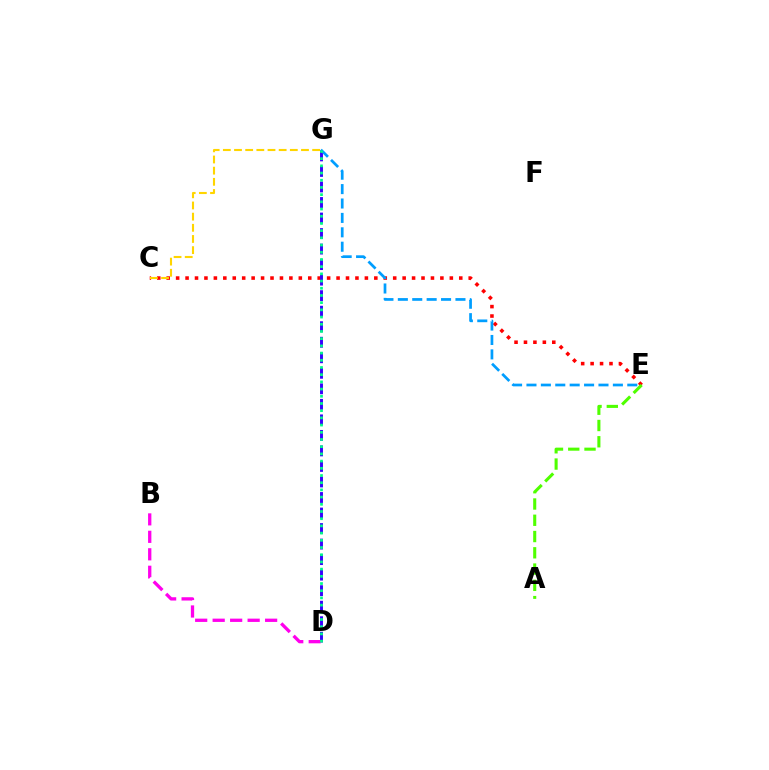{('C', 'E'): [{'color': '#ff0000', 'line_style': 'dotted', 'thickness': 2.56}], ('D', 'G'): [{'color': '#3700ff', 'line_style': 'dashed', 'thickness': 2.11}, {'color': '#00ff86', 'line_style': 'dotted', 'thickness': 1.96}], ('B', 'D'): [{'color': '#ff00ed', 'line_style': 'dashed', 'thickness': 2.38}], ('E', 'G'): [{'color': '#009eff', 'line_style': 'dashed', 'thickness': 1.96}], ('A', 'E'): [{'color': '#4fff00', 'line_style': 'dashed', 'thickness': 2.21}], ('C', 'G'): [{'color': '#ffd500', 'line_style': 'dashed', 'thickness': 1.52}]}